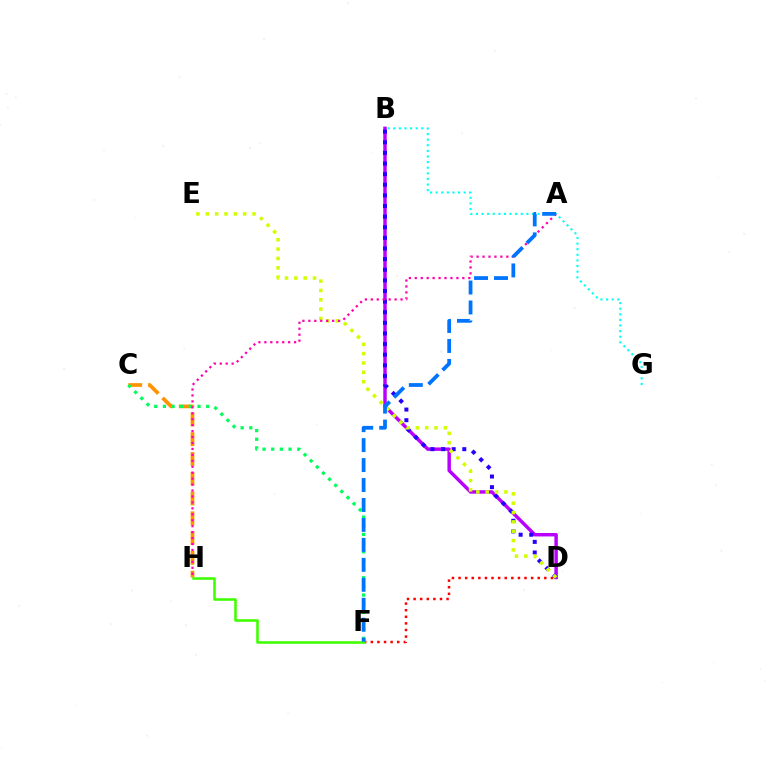{('B', 'D'): [{'color': '#b900ff', 'line_style': 'solid', 'thickness': 2.49}, {'color': '#2500ff', 'line_style': 'dotted', 'thickness': 2.89}], ('D', 'F'): [{'color': '#ff0000', 'line_style': 'dotted', 'thickness': 1.79}], ('C', 'H'): [{'color': '#ff9400', 'line_style': 'dashed', 'thickness': 2.69}], ('C', 'F'): [{'color': '#00ff5c', 'line_style': 'dotted', 'thickness': 2.35}], ('D', 'E'): [{'color': '#d1ff00', 'line_style': 'dotted', 'thickness': 2.54}], ('F', 'H'): [{'color': '#3dff00', 'line_style': 'solid', 'thickness': 1.84}], ('A', 'H'): [{'color': '#ff00ac', 'line_style': 'dotted', 'thickness': 1.61}], ('B', 'G'): [{'color': '#00fff6', 'line_style': 'dotted', 'thickness': 1.52}], ('A', 'F'): [{'color': '#0074ff', 'line_style': 'dashed', 'thickness': 2.71}]}